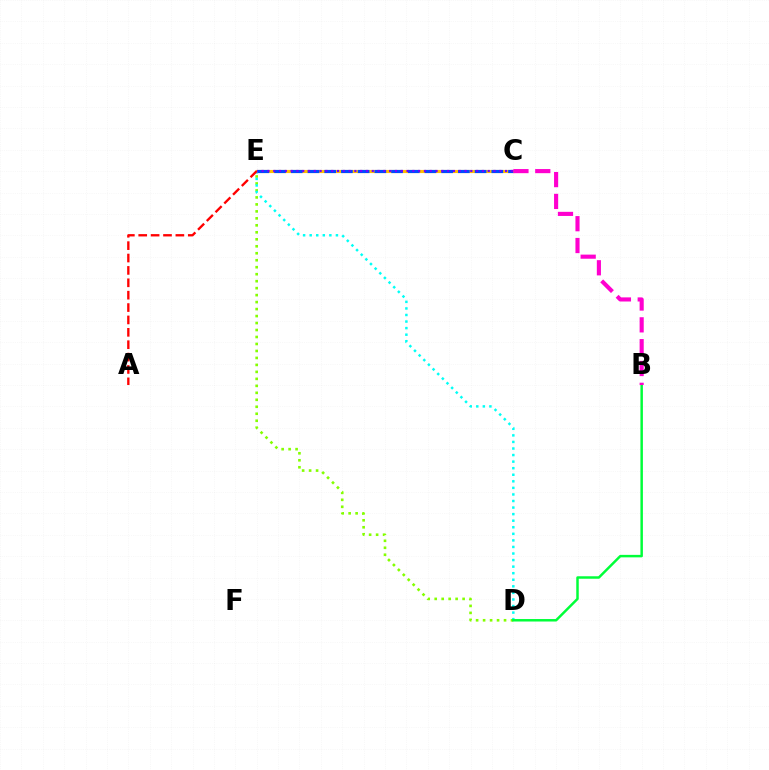{('D', 'E'): [{'color': '#84ff00', 'line_style': 'dotted', 'thickness': 1.9}, {'color': '#00fff6', 'line_style': 'dotted', 'thickness': 1.78}], ('C', 'E'): [{'color': '#ffbd00', 'line_style': 'solid', 'thickness': 2.25}, {'color': '#004bff', 'line_style': 'dashed', 'thickness': 2.27}, {'color': '#7200ff', 'line_style': 'dotted', 'thickness': 1.58}], ('A', 'E'): [{'color': '#ff0000', 'line_style': 'dashed', 'thickness': 1.68}], ('B', 'D'): [{'color': '#00ff39', 'line_style': 'solid', 'thickness': 1.78}], ('B', 'C'): [{'color': '#ff00cf', 'line_style': 'dashed', 'thickness': 2.97}]}